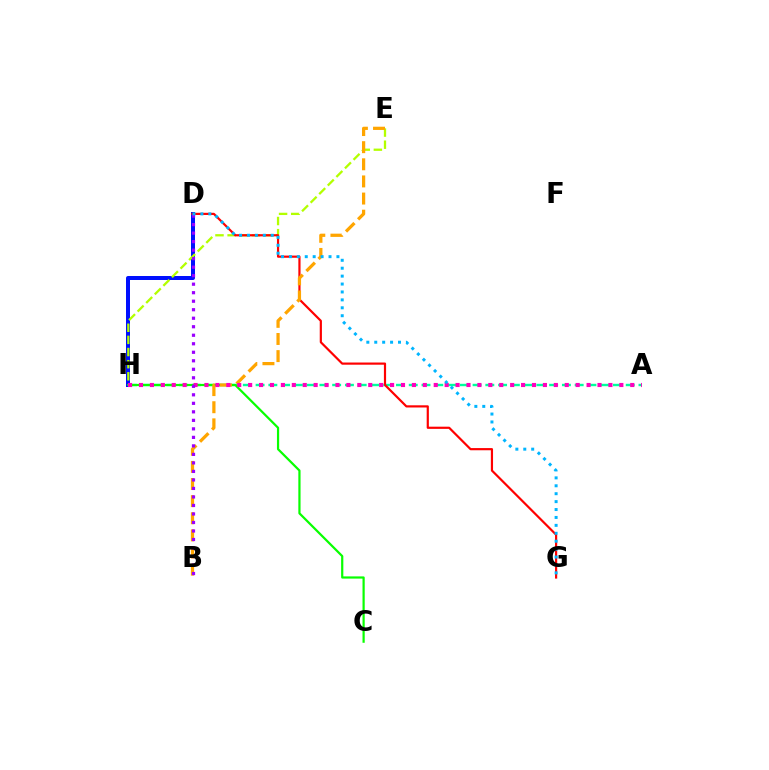{('D', 'H'): [{'color': '#0010ff', 'line_style': 'solid', 'thickness': 2.88}], ('A', 'H'): [{'color': '#00ff9d', 'line_style': 'dashed', 'thickness': 1.73}, {'color': '#ff00bd', 'line_style': 'dotted', 'thickness': 2.97}], ('E', 'H'): [{'color': '#b3ff00', 'line_style': 'dashed', 'thickness': 1.65}], ('D', 'G'): [{'color': '#ff0000', 'line_style': 'solid', 'thickness': 1.58}, {'color': '#00b5ff', 'line_style': 'dotted', 'thickness': 2.15}], ('C', 'H'): [{'color': '#08ff00', 'line_style': 'solid', 'thickness': 1.59}], ('B', 'E'): [{'color': '#ffa500', 'line_style': 'dashed', 'thickness': 2.33}], ('B', 'D'): [{'color': '#9b00ff', 'line_style': 'dotted', 'thickness': 2.31}]}